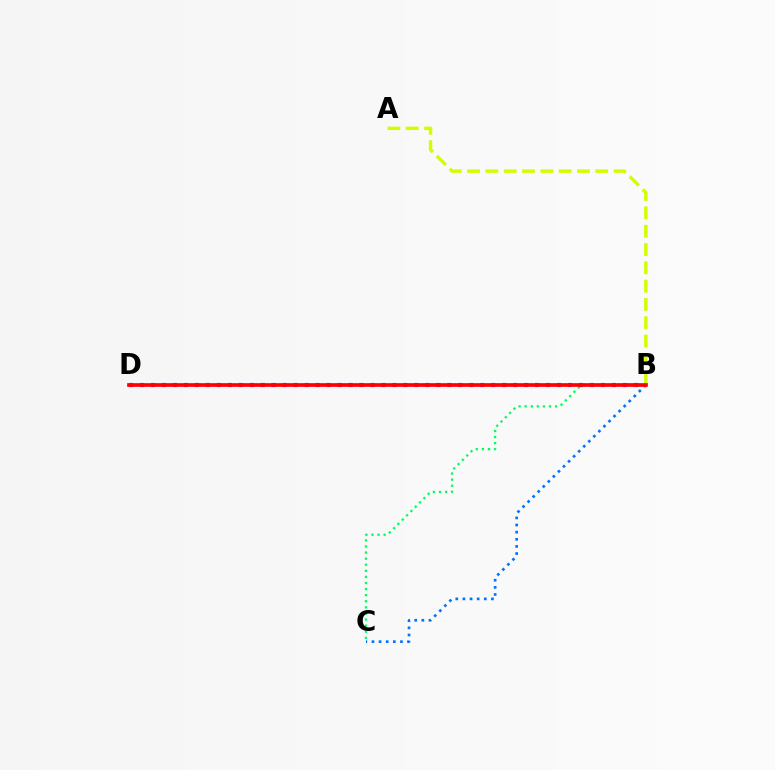{('B', 'C'): [{'color': '#00ff5c', 'line_style': 'dotted', 'thickness': 1.65}, {'color': '#0074ff', 'line_style': 'dotted', 'thickness': 1.94}], ('A', 'B'): [{'color': '#d1ff00', 'line_style': 'dashed', 'thickness': 2.49}], ('B', 'D'): [{'color': '#b900ff', 'line_style': 'dotted', 'thickness': 2.98}, {'color': '#ff0000', 'line_style': 'solid', 'thickness': 2.65}]}